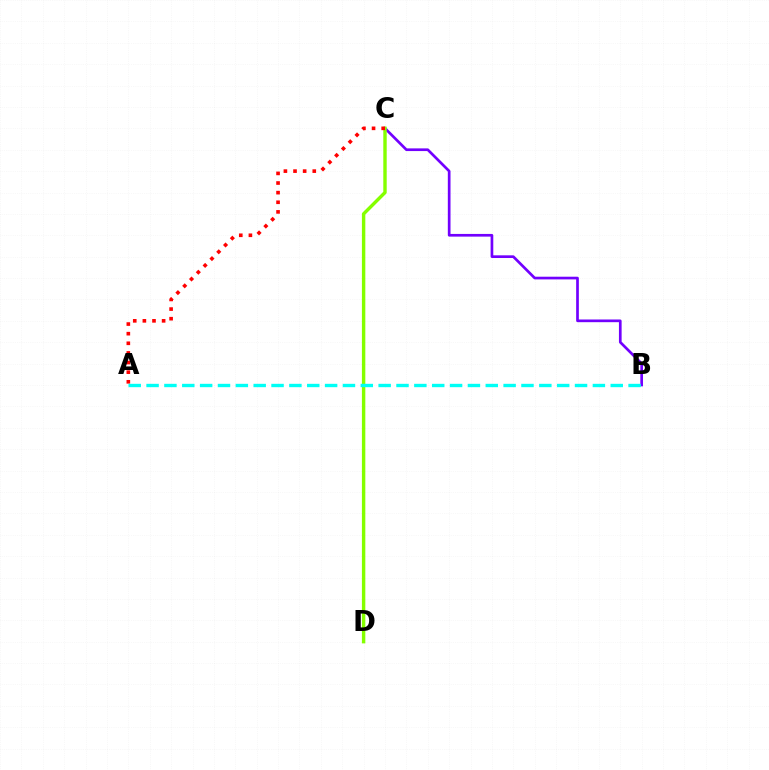{('B', 'C'): [{'color': '#7200ff', 'line_style': 'solid', 'thickness': 1.94}], ('C', 'D'): [{'color': '#84ff00', 'line_style': 'solid', 'thickness': 2.46}], ('A', 'C'): [{'color': '#ff0000', 'line_style': 'dotted', 'thickness': 2.62}], ('A', 'B'): [{'color': '#00fff6', 'line_style': 'dashed', 'thickness': 2.43}]}